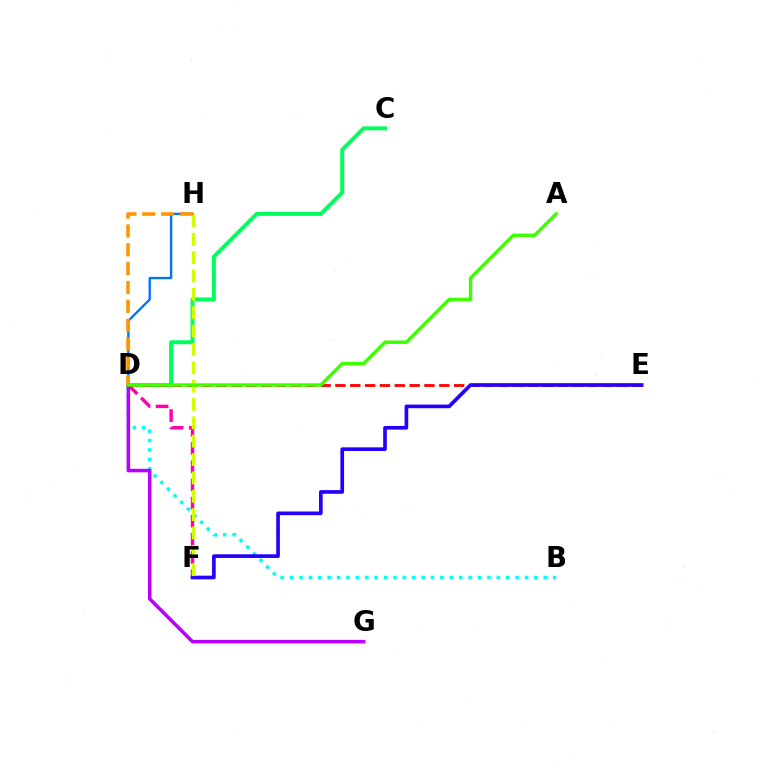{('B', 'D'): [{'color': '#00fff6', 'line_style': 'dotted', 'thickness': 2.55}], ('C', 'D'): [{'color': '#00ff5c', 'line_style': 'solid', 'thickness': 2.85}], ('D', 'F'): [{'color': '#ff00ac', 'line_style': 'dashed', 'thickness': 2.47}], ('D', 'G'): [{'color': '#b900ff', 'line_style': 'solid', 'thickness': 2.56}], ('D', 'E'): [{'color': '#ff0000', 'line_style': 'dashed', 'thickness': 2.02}], ('D', 'H'): [{'color': '#0074ff', 'line_style': 'solid', 'thickness': 1.69}, {'color': '#ff9400', 'line_style': 'dashed', 'thickness': 2.56}], ('E', 'F'): [{'color': '#2500ff', 'line_style': 'solid', 'thickness': 2.64}], ('F', 'H'): [{'color': '#d1ff00', 'line_style': 'dashed', 'thickness': 2.49}], ('A', 'D'): [{'color': '#3dff00', 'line_style': 'solid', 'thickness': 2.46}]}